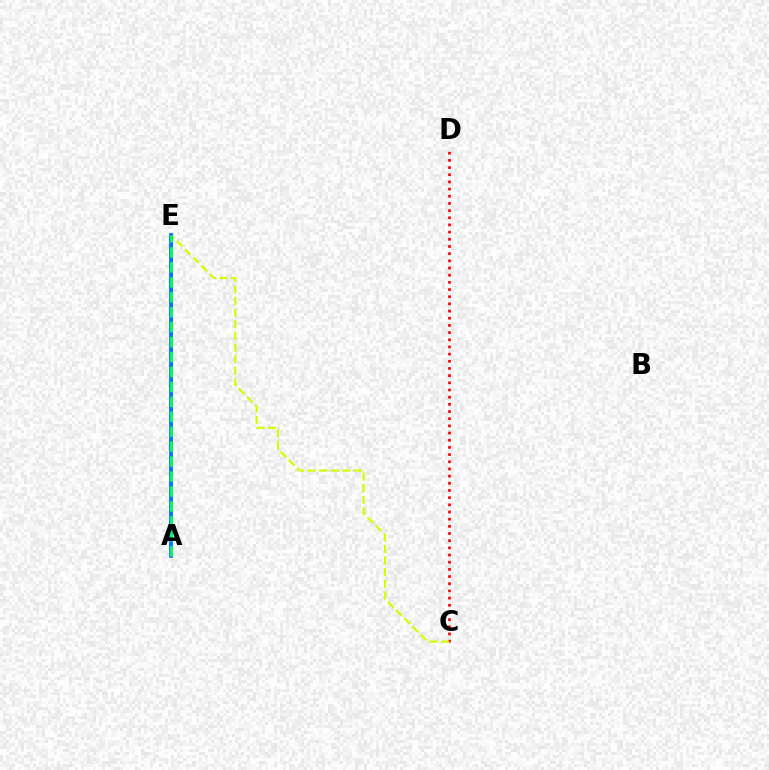{('C', 'D'): [{'color': '#ff0000', 'line_style': 'dotted', 'thickness': 1.95}], ('A', 'E'): [{'color': '#b900ff', 'line_style': 'dashed', 'thickness': 2.07}, {'color': '#0074ff', 'line_style': 'solid', 'thickness': 2.71}, {'color': '#00ff5c', 'line_style': 'dashed', 'thickness': 2.03}], ('C', 'E'): [{'color': '#d1ff00', 'line_style': 'dashed', 'thickness': 1.58}]}